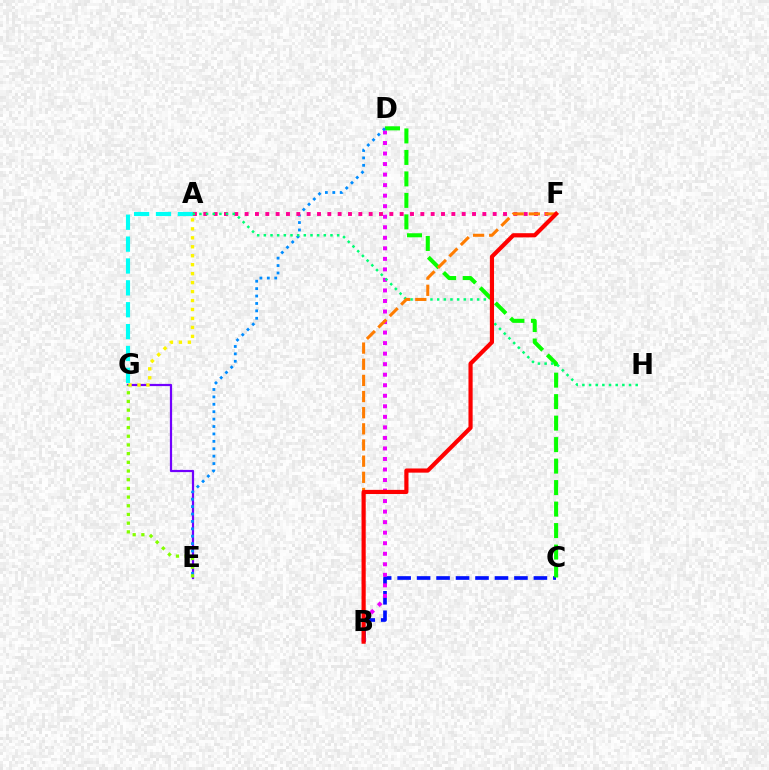{('B', 'C'): [{'color': '#0010ff', 'line_style': 'dashed', 'thickness': 2.64}], ('A', 'G'): [{'color': '#00fff6', 'line_style': 'dashed', 'thickness': 2.97}, {'color': '#fcf500', 'line_style': 'dotted', 'thickness': 2.43}], ('B', 'D'): [{'color': '#ee00ff', 'line_style': 'dotted', 'thickness': 2.86}], ('C', 'D'): [{'color': '#08ff00', 'line_style': 'dashed', 'thickness': 2.92}], ('E', 'G'): [{'color': '#7200ff', 'line_style': 'solid', 'thickness': 1.6}, {'color': '#84ff00', 'line_style': 'dotted', 'thickness': 2.36}], ('D', 'E'): [{'color': '#008cff', 'line_style': 'dotted', 'thickness': 2.01}], ('A', 'F'): [{'color': '#ff0094', 'line_style': 'dotted', 'thickness': 2.81}], ('A', 'H'): [{'color': '#00ff74', 'line_style': 'dotted', 'thickness': 1.81}], ('B', 'F'): [{'color': '#ff7c00', 'line_style': 'dashed', 'thickness': 2.19}, {'color': '#ff0000', 'line_style': 'solid', 'thickness': 3.0}]}